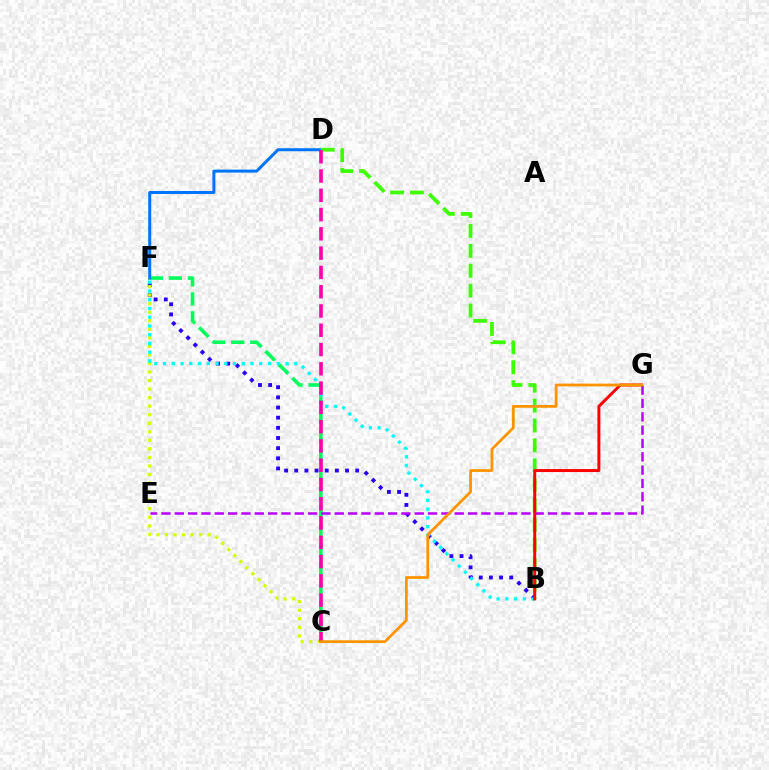{('B', 'F'): [{'color': '#2500ff', 'line_style': 'dotted', 'thickness': 2.76}, {'color': '#00fff6', 'line_style': 'dotted', 'thickness': 2.38}], ('C', 'F'): [{'color': '#d1ff00', 'line_style': 'dotted', 'thickness': 2.32}, {'color': '#00ff5c', 'line_style': 'dashed', 'thickness': 2.58}], ('D', 'F'): [{'color': '#0074ff', 'line_style': 'solid', 'thickness': 2.15}], ('E', 'G'): [{'color': '#b900ff', 'line_style': 'dashed', 'thickness': 1.81}], ('B', 'D'): [{'color': '#3dff00', 'line_style': 'dashed', 'thickness': 2.7}], ('B', 'G'): [{'color': '#ff0000', 'line_style': 'solid', 'thickness': 2.14}], ('C', 'D'): [{'color': '#ff00ac', 'line_style': 'dashed', 'thickness': 2.62}], ('C', 'G'): [{'color': '#ff9400', 'line_style': 'solid', 'thickness': 1.99}]}